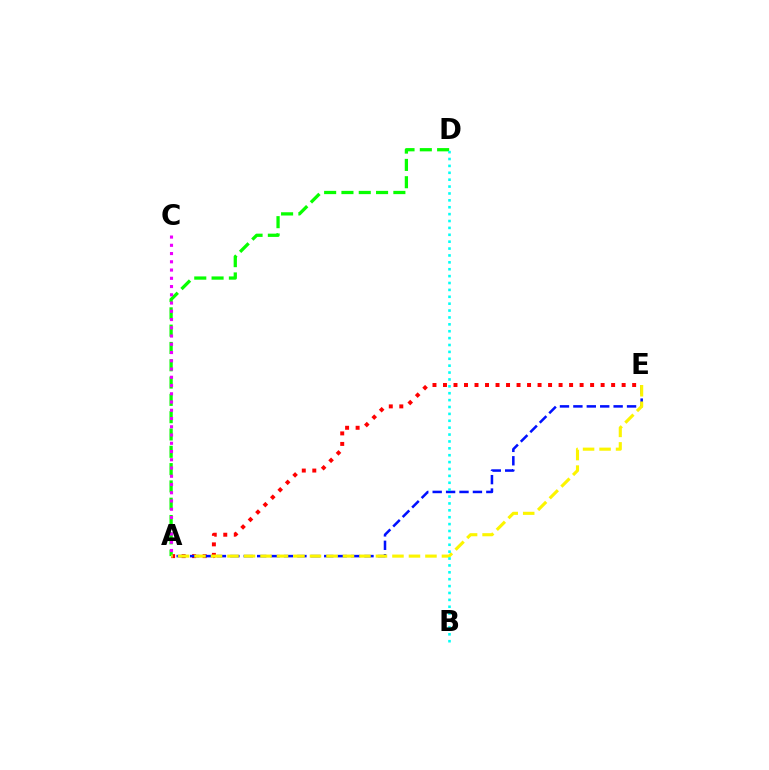{('A', 'E'): [{'color': '#ff0000', 'line_style': 'dotted', 'thickness': 2.86}, {'color': '#0010ff', 'line_style': 'dashed', 'thickness': 1.82}, {'color': '#fcf500', 'line_style': 'dashed', 'thickness': 2.24}], ('A', 'D'): [{'color': '#08ff00', 'line_style': 'dashed', 'thickness': 2.35}], ('A', 'C'): [{'color': '#ee00ff', 'line_style': 'dotted', 'thickness': 2.24}], ('B', 'D'): [{'color': '#00fff6', 'line_style': 'dotted', 'thickness': 1.87}]}